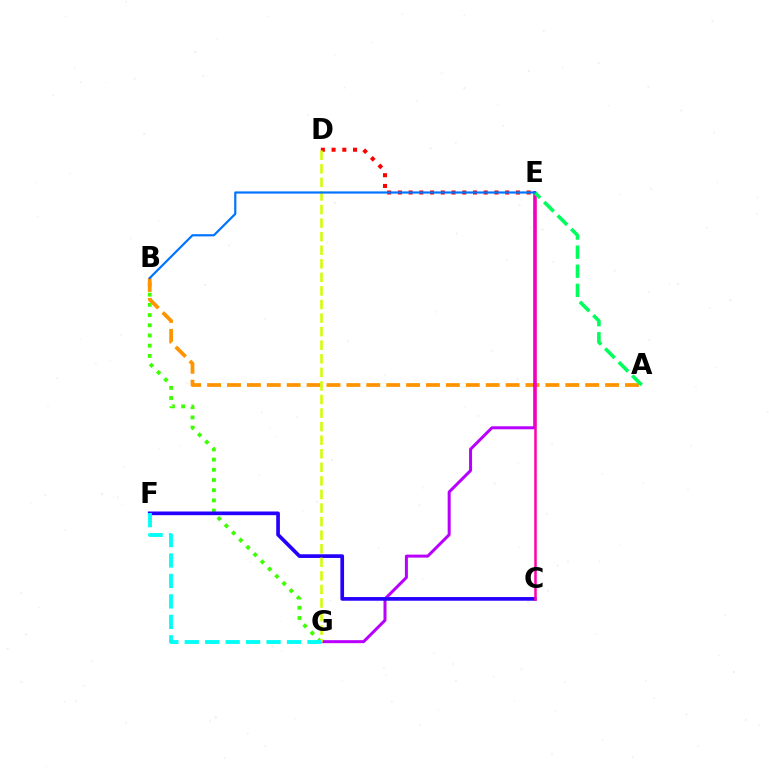{('B', 'G'): [{'color': '#3dff00', 'line_style': 'dotted', 'thickness': 2.77}], ('A', 'B'): [{'color': '#ff9400', 'line_style': 'dashed', 'thickness': 2.7}], ('E', 'G'): [{'color': '#b900ff', 'line_style': 'solid', 'thickness': 2.16}], ('C', 'F'): [{'color': '#2500ff', 'line_style': 'solid', 'thickness': 2.65}], ('C', 'E'): [{'color': '#ff00ac', 'line_style': 'solid', 'thickness': 1.81}], ('A', 'E'): [{'color': '#00ff5c', 'line_style': 'dashed', 'thickness': 2.59}], ('D', 'E'): [{'color': '#ff0000', 'line_style': 'dotted', 'thickness': 2.91}], ('D', 'G'): [{'color': '#d1ff00', 'line_style': 'dashed', 'thickness': 1.84}], ('F', 'G'): [{'color': '#00fff6', 'line_style': 'dashed', 'thickness': 2.78}], ('B', 'E'): [{'color': '#0074ff', 'line_style': 'solid', 'thickness': 1.58}]}